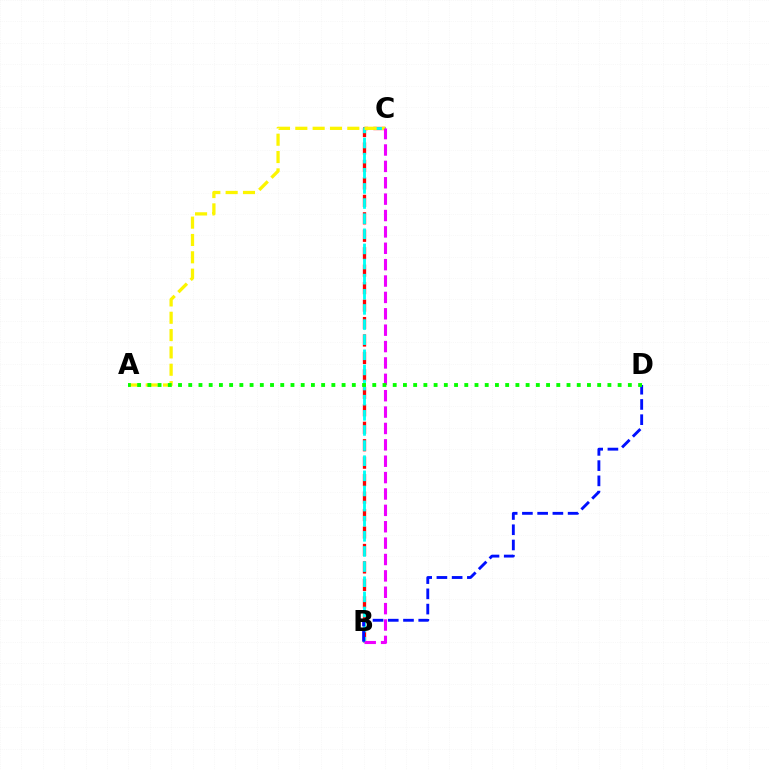{('B', 'C'): [{'color': '#ff0000', 'line_style': 'dashed', 'thickness': 2.37}, {'color': '#00fff6', 'line_style': 'dashed', 'thickness': 2.05}, {'color': '#ee00ff', 'line_style': 'dashed', 'thickness': 2.23}], ('A', 'C'): [{'color': '#fcf500', 'line_style': 'dashed', 'thickness': 2.35}], ('B', 'D'): [{'color': '#0010ff', 'line_style': 'dashed', 'thickness': 2.07}], ('A', 'D'): [{'color': '#08ff00', 'line_style': 'dotted', 'thickness': 2.78}]}